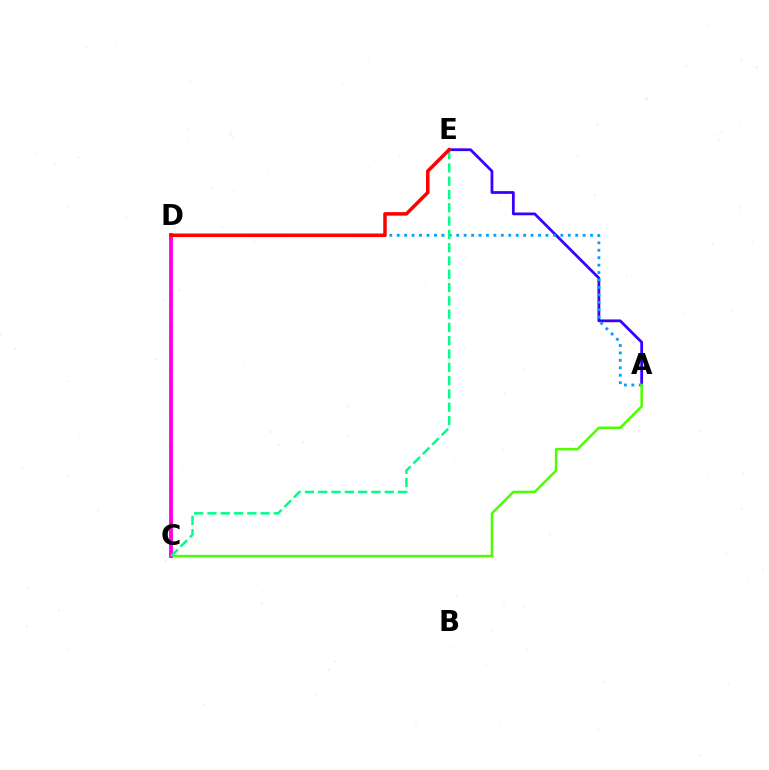{('A', 'E'): [{'color': '#3700ff', 'line_style': 'solid', 'thickness': 2.0}], ('C', 'D'): [{'color': '#ffd500', 'line_style': 'dotted', 'thickness': 2.94}, {'color': '#ff00ed', 'line_style': 'solid', 'thickness': 2.77}], ('A', 'D'): [{'color': '#009eff', 'line_style': 'dotted', 'thickness': 2.02}], ('A', 'C'): [{'color': '#4fff00', 'line_style': 'solid', 'thickness': 1.82}], ('C', 'E'): [{'color': '#00ff86', 'line_style': 'dashed', 'thickness': 1.81}], ('D', 'E'): [{'color': '#ff0000', 'line_style': 'solid', 'thickness': 2.53}]}